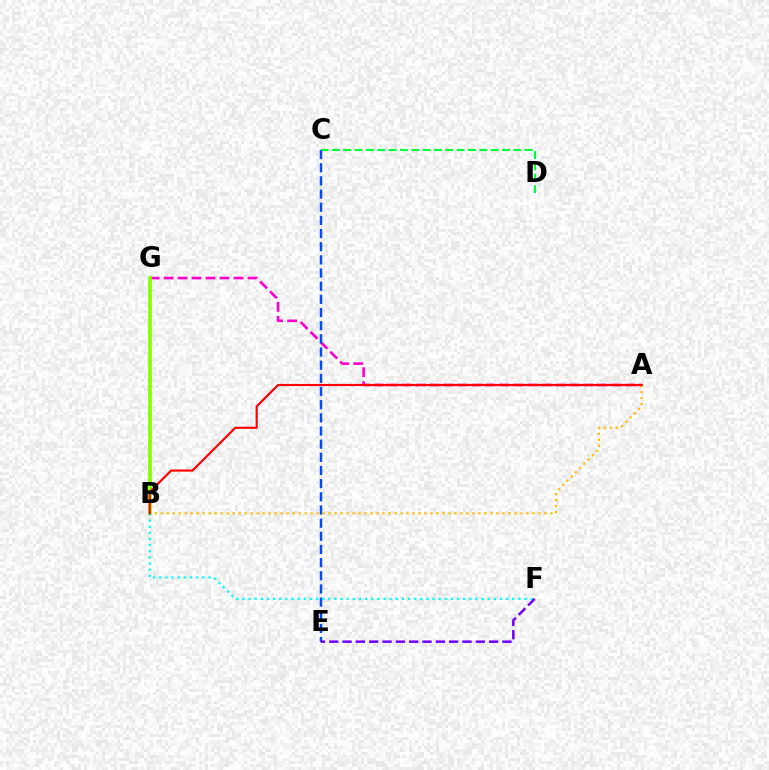{('A', 'G'): [{'color': '#ff00cf', 'line_style': 'dashed', 'thickness': 1.9}], ('C', 'D'): [{'color': '#00ff39', 'line_style': 'dashed', 'thickness': 1.54}], ('B', 'G'): [{'color': '#84ff00', 'line_style': 'solid', 'thickness': 2.64}], ('C', 'E'): [{'color': '#004bff', 'line_style': 'dashed', 'thickness': 1.79}], ('A', 'B'): [{'color': '#ffbd00', 'line_style': 'dotted', 'thickness': 1.63}, {'color': '#ff0000', 'line_style': 'solid', 'thickness': 1.55}], ('B', 'F'): [{'color': '#00fff6', 'line_style': 'dotted', 'thickness': 1.67}], ('E', 'F'): [{'color': '#7200ff', 'line_style': 'dashed', 'thickness': 1.81}]}